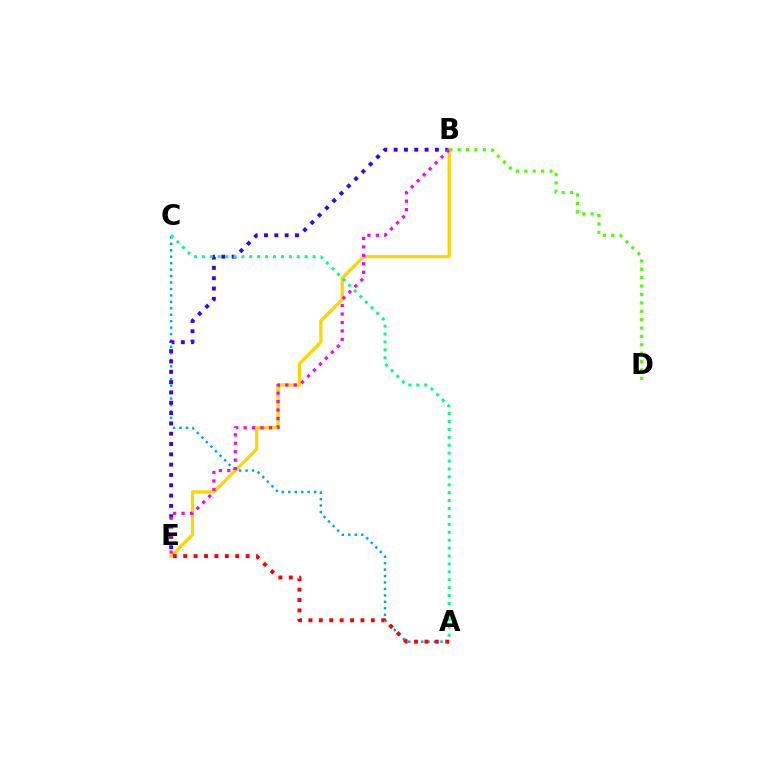{('A', 'C'): [{'color': '#009eff', 'line_style': 'dotted', 'thickness': 1.75}, {'color': '#00ff86', 'line_style': 'dotted', 'thickness': 2.15}], ('B', 'E'): [{'color': '#3700ff', 'line_style': 'dotted', 'thickness': 2.8}, {'color': '#ffd500', 'line_style': 'solid', 'thickness': 2.35}, {'color': '#ff00ed', 'line_style': 'dotted', 'thickness': 2.29}], ('A', 'E'): [{'color': '#ff0000', 'line_style': 'dotted', 'thickness': 2.83}], ('B', 'D'): [{'color': '#4fff00', 'line_style': 'dotted', 'thickness': 2.28}]}